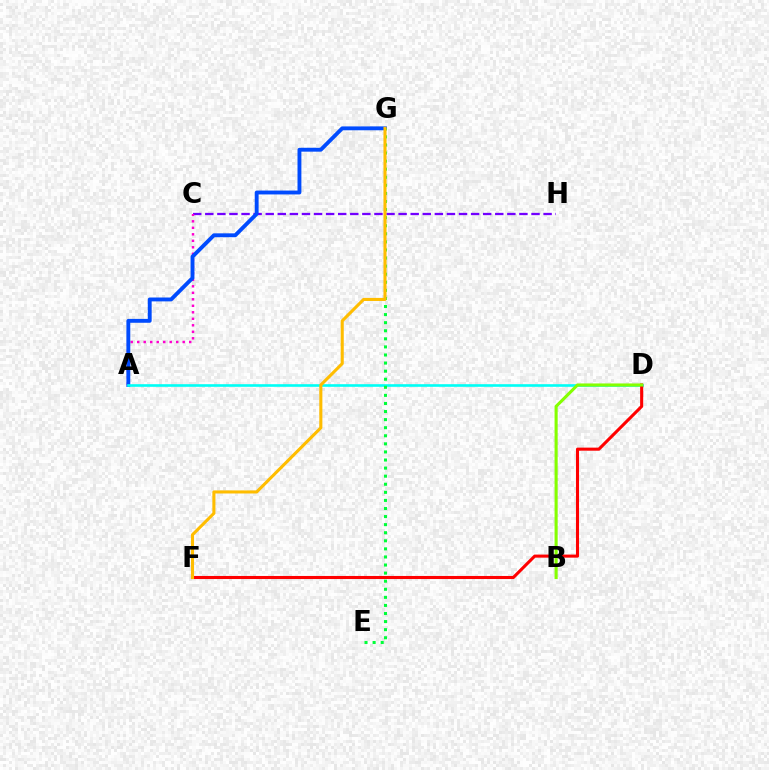{('C', 'H'): [{'color': '#7200ff', 'line_style': 'dashed', 'thickness': 1.64}], ('A', 'C'): [{'color': '#ff00cf', 'line_style': 'dotted', 'thickness': 1.77}], ('A', 'G'): [{'color': '#004bff', 'line_style': 'solid', 'thickness': 2.79}], ('A', 'D'): [{'color': '#00fff6', 'line_style': 'solid', 'thickness': 1.89}], ('D', 'F'): [{'color': '#ff0000', 'line_style': 'solid', 'thickness': 2.21}], ('E', 'G'): [{'color': '#00ff39', 'line_style': 'dotted', 'thickness': 2.19}], ('F', 'G'): [{'color': '#ffbd00', 'line_style': 'solid', 'thickness': 2.22}], ('B', 'D'): [{'color': '#84ff00', 'line_style': 'solid', 'thickness': 2.23}]}